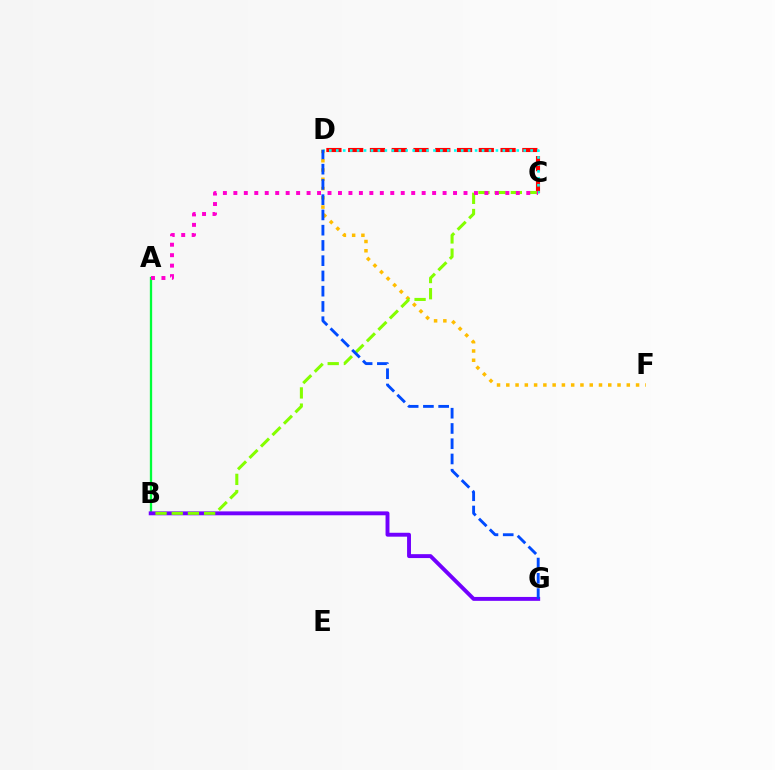{('D', 'F'): [{'color': '#ffbd00', 'line_style': 'dotted', 'thickness': 2.52}], ('A', 'B'): [{'color': '#00ff39', 'line_style': 'solid', 'thickness': 1.66}], ('C', 'D'): [{'color': '#ff0000', 'line_style': 'dashed', 'thickness': 2.96}, {'color': '#00fff6', 'line_style': 'dotted', 'thickness': 1.89}], ('B', 'G'): [{'color': '#7200ff', 'line_style': 'solid', 'thickness': 2.81}], ('B', 'C'): [{'color': '#84ff00', 'line_style': 'dashed', 'thickness': 2.2}], ('A', 'C'): [{'color': '#ff00cf', 'line_style': 'dotted', 'thickness': 2.84}], ('D', 'G'): [{'color': '#004bff', 'line_style': 'dashed', 'thickness': 2.07}]}